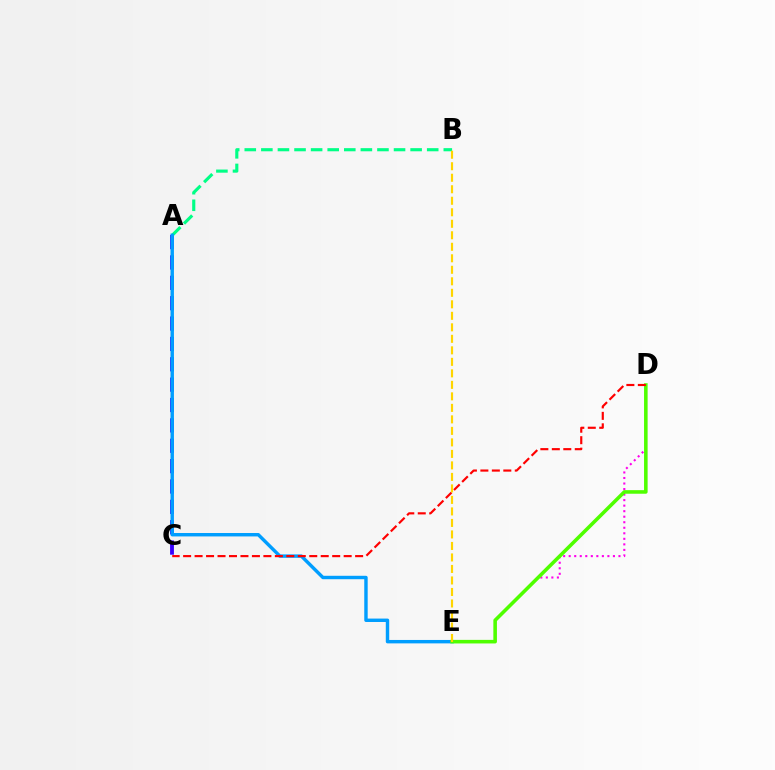{('A', 'C'): [{'color': '#3700ff', 'line_style': 'dashed', 'thickness': 2.77}], ('D', 'E'): [{'color': '#ff00ed', 'line_style': 'dotted', 'thickness': 1.5}, {'color': '#4fff00', 'line_style': 'solid', 'thickness': 2.57}], ('A', 'B'): [{'color': '#00ff86', 'line_style': 'dashed', 'thickness': 2.25}], ('A', 'E'): [{'color': '#009eff', 'line_style': 'solid', 'thickness': 2.46}], ('C', 'D'): [{'color': '#ff0000', 'line_style': 'dashed', 'thickness': 1.56}], ('B', 'E'): [{'color': '#ffd500', 'line_style': 'dashed', 'thickness': 1.56}]}